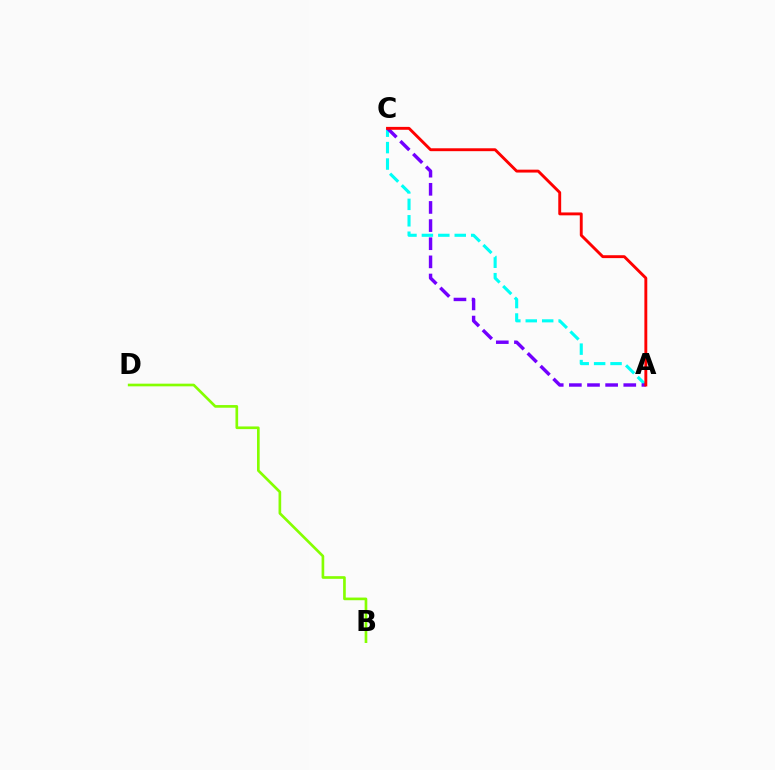{('A', 'C'): [{'color': '#00fff6', 'line_style': 'dashed', 'thickness': 2.23}, {'color': '#7200ff', 'line_style': 'dashed', 'thickness': 2.46}, {'color': '#ff0000', 'line_style': 'solid', 'thickness': 2.08}], ('B', 'D'): [{'color': '#84ff00', 'line_style': 'solid', 'thickness': 1.92}]}